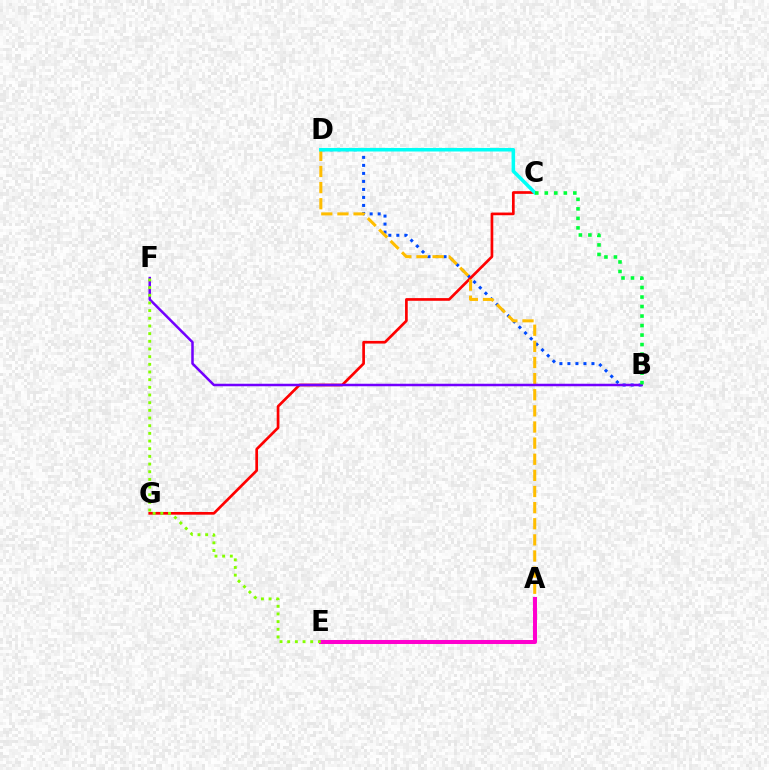{('B', 'D'): [{'color': '#004bff', 'line_style': 'dotted', 'thickness': 2.18}], ('C', 'G'): [{'color': '#ff0000', 'line_style': 'solid', 'thickness': 1.94}], ('A', 'D'): [{'color': '#ffbd00', 'line_style': 'dashed', 'thickness': 2.19}], ('B', 'F'): [{'color': '#7200ff', 'line_style': 'solid', 'thickness': 1.81}], ('A', 'E'): [{'color': '#ff00cf', 'line_style': 'solid', 'thickness': 2.9}], ('E', 'F'): [{'color': '#84ff00', 'line_style': 'dotted', 'thickness': 2.08}], ('C', 'D'): [{'color': '#00fff6', 'line_style': 'solid', 'thickness': 2.56}], ('B', 'C'): [{'color': '#00ff39', 'line_style': 'dotted', 'thickness': 2.58}]}